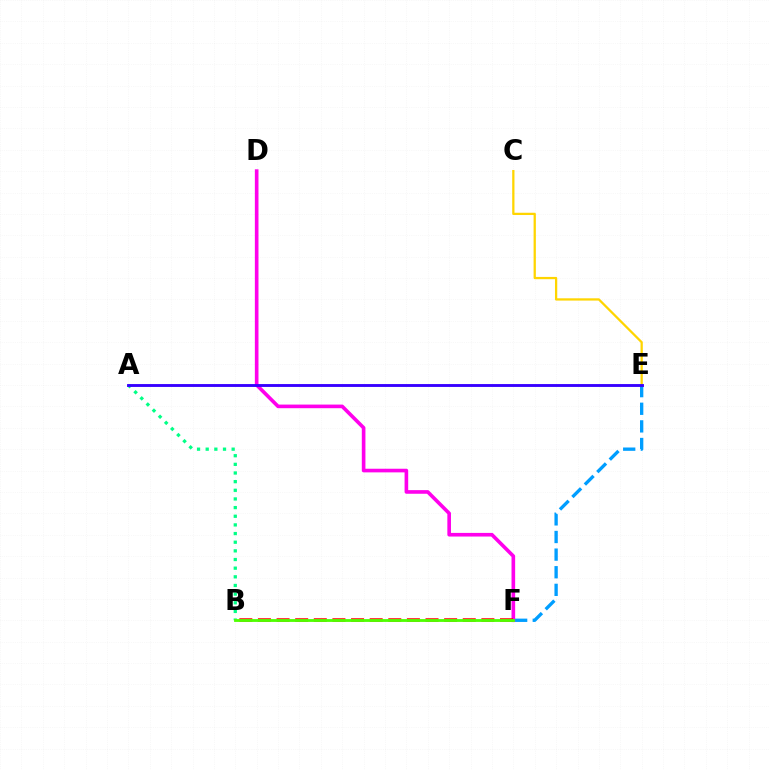{('A', 'B'): [{'color': '#00ff86', 'line_style': 'dotted', 'thickness': 2.35}], ('E', 'F'): [{'color': '#009eff', 'line_style': 'dashed', 'thickness': 2.39}], ('D', 'F'): [{'color': '#ff00ed', 'line_style': 'solid', 'thickness': 2.61}], ('C', 'E'): [{'color': '#ffd500', 'line_style': 'solid', 'thickness': 1.64}], ('B', 'F'): [{'color': '#ff0000', 'line_style': 'dashed', 'thickness': 2.53}, {'color': '#4fff00', 'line_style': 'solid', 'thickness': 2.04}], ('A', 'E'): [{'color': '#3700ff', 'line_style': 'solid', 'thickness': 2.07}]}